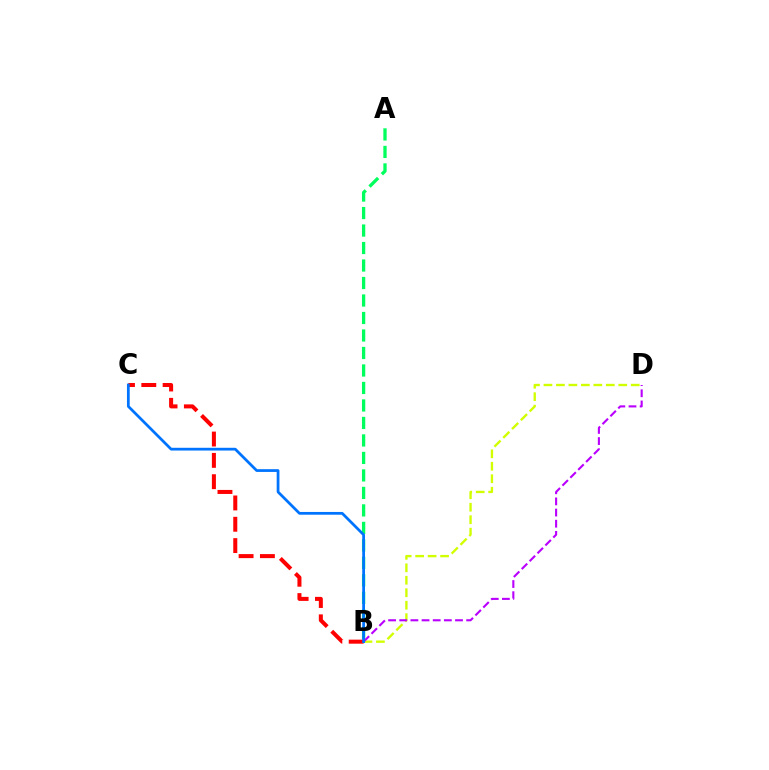{('B', 'D'): [{'color': '#d1ff00', 'line_style': 'dashed', 'thickness': 1.69}, {'color': '#b900ff', 'line_style': 'dashed', 'thickness': 1.51}], ('A', 'B'): [{'color': '#00ff5c', 'line_style': 'dashed', 'thickness': 2.38}], ('B', 'C'): [{'color': '#ff0000', 'line_style': 'dashed', 'thickness': 2.9}, {'color': '#0074ff', 'line_style': 'solid', 'thickness': 1.98}]}